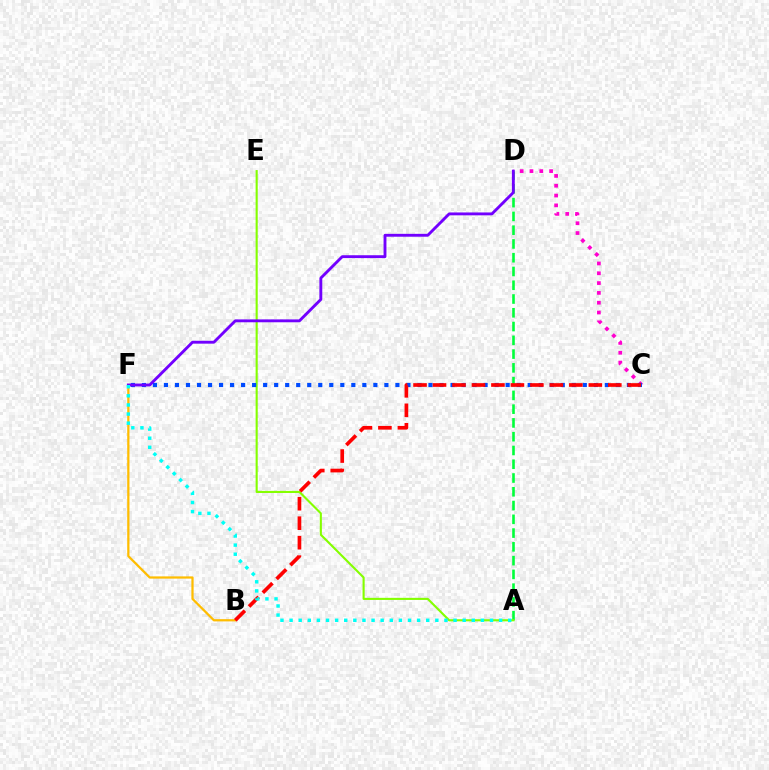{('C', 'D'): [{'color': '#ff00cf', 'line_style': 'dotted', 'thickness': 2.67}], ('A', 'D'): [{'color': '#00ff39', 'line_style': 'dashed', 'thickness': 1.87}], ('A', 'E'): [{'color': '#84ff00', 'line_style': 'solid', 'thickness': 1.52}], ('B', 'F'): [{'color': '#ffbd00', 'line_style': 'solid', 'thickness': 1.62}], ('C', 'F'): [{'color': '#004bff', 'line_style': 'dotted', 'thickness': 2.99}], ('D', 'F'): [{'color': '#7200ff', 'line_style': 'solid', 'thickness': 2.07}], ('B', 'C'): [{'color': '#ff0000', 'line_style': 'dashed', 'thickness': 2.65}], ('A', 'F'): [{'color': '#00fff6', 'line_style': 'dotted', 'thickness': 2.48}]}